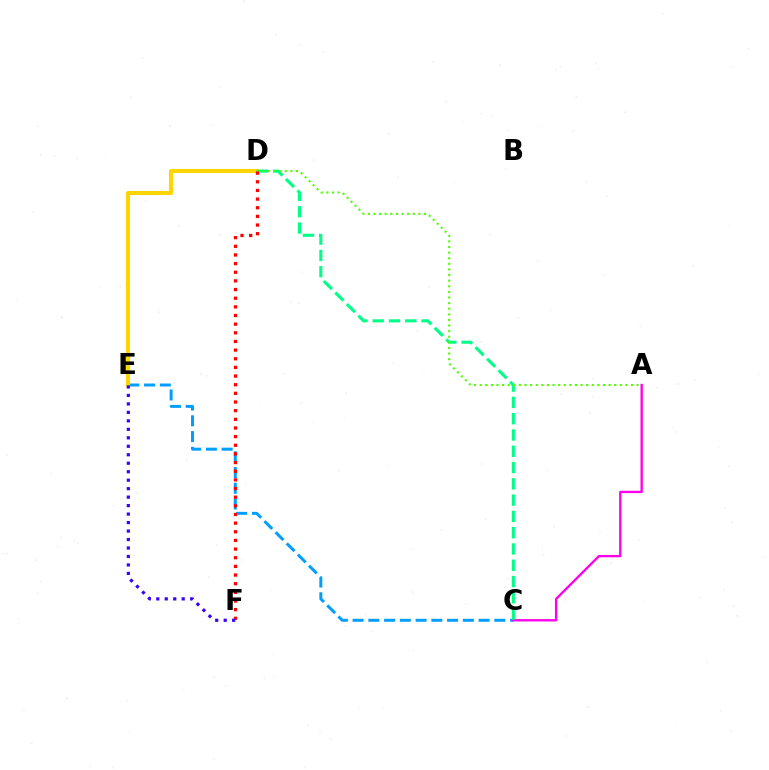{('C', 'E'): [{'color': '#009eff', 'line_style': 'dashed', 'thickness': 2.14}], ('A', 'C'): [{'color': '#ff00ed', 'line_style': 'solid', 'thickness': 1.69}], ('D', 'E'): [{'color': '#ffd500', 'line_style': 'solid', 'thickness': 2.95}], ('C', 'D'): [{'color': '#00ff86', 'line_style': 'dashed', 'thickness': 2.21}], ('A', 'D'): [{'color': '#4fff00', 'line_style': 'dotted', 'thickness': 1.52}], ('D', 'F'): [{'color': '#ff0000', 'line_style': 'dotted', 'thickness': 2.35}], ('E', 'F'): [{'color': '#3700ff', 'line_style': 'dotted', 'thickness': 2.3}]}